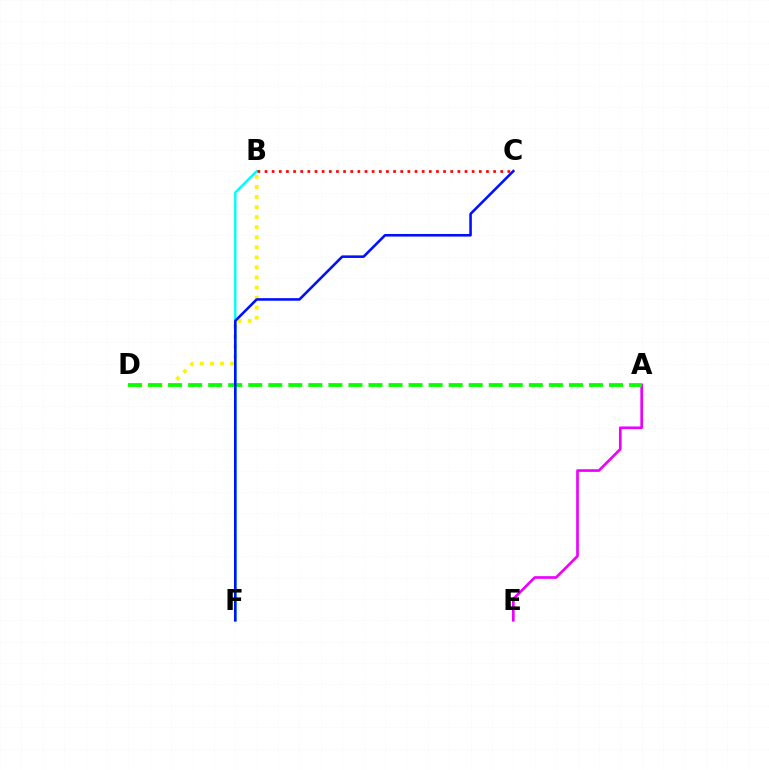{('A', 'E'): [{'color': '#ee00ff', 'line_style': 'solid', 'thickness': 1.92}], ('B', 'D'): [{'color': '#fcf500', 'line_style': 'dotted', 'thickness': 2.73}], ('B', 'F'): [{'color': '#00fff6', 'line_style': 'solid', 'thickness': 1.73}], ('A', 'D'): [{'color': '#08ff00', 'line_style': 'dashed', 'thickness': 2.72}], ('C', 'F'): [{'color': '#0010ff', 'line_style': 'solid', 'thickness': 1.86}], ('B', 'C'): [{'color': '#ff0000', 'line_style': 'dotted', 'thickness': 1.94}]}